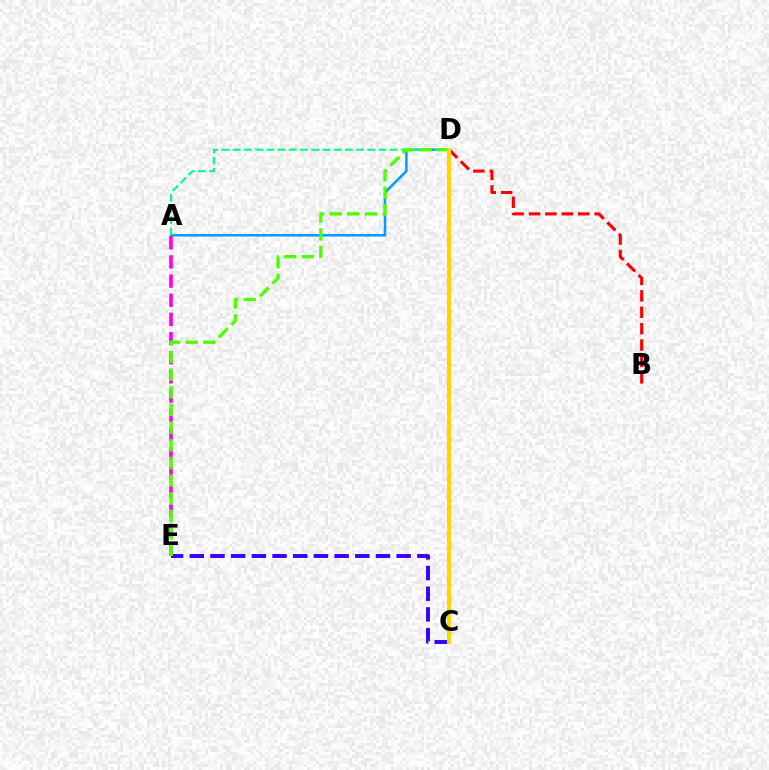{('B', 'D'): [{'color': '#ff0000', 'line_style': 'dashed', 'thickness': 2.23}], ('A', 'D'): [{'color': '#009eff', 'line_style': 'solid', 'thickness': 1.82}, {'color': '#00ff86', 'line_style': 'dashed', 'thickness': 1.52}], ('C', 'E'): [{'color': '#3700ff', 'line_style': 'dashed', 'thickness': 2.81}], ('A', 'E'): [{'color': '#ff00ed', 'line_style': 'dashed', 'thickness': 2.6}], ('D', 'E'): [{'color': '#4fff00', 'line_style': 'dashed', 'thickness': 2.4}], ('C', 'D'): [{'color': '#ffd500', 'line_style': 'solid', 'thickness': 2.89}]}